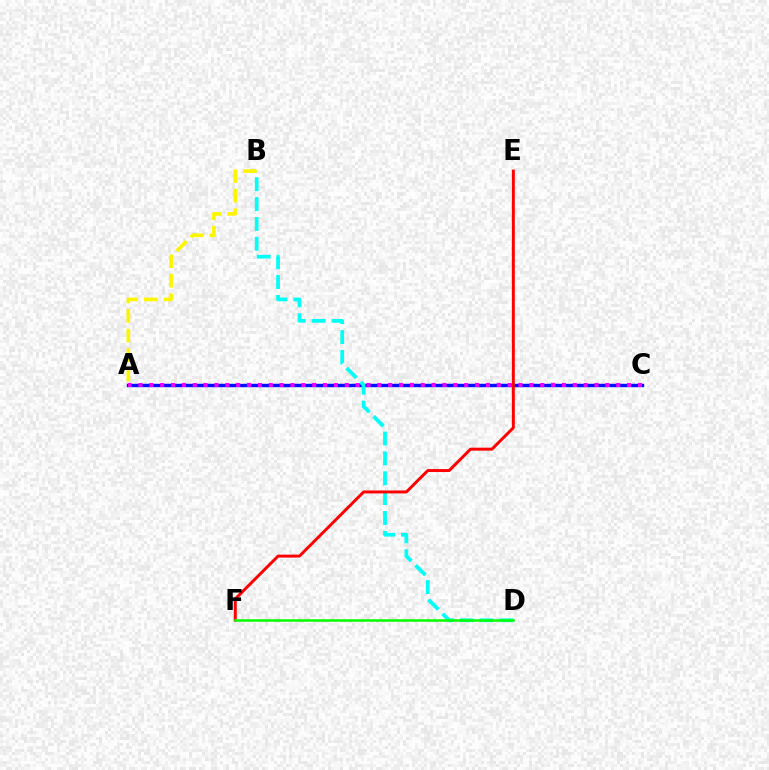{('A', 'C'): [{'color': '#0010ff', 'line_style': 'solid', 'thickness': 2.45}, {'color': '#ee00ff', 'line_style': 'dotted', 'thickness': 2.95}], ('B', 'D'): [{'color': '#00fff6', 'line_style': 'dashed', 'thickness': 2.7}], ('A', 'B'): [{'color': '#fcf500', 'line_style': 'dashed', 'thickness': 2.65}], ('E', 'F'): [{'color': '#ff0000', 'line_style': 'solid', 'thickness': 2.13}], ('D', 'F'): [{'color': '#08ff00', 'line_style': 'solid', 'thickness': 1.83}]}